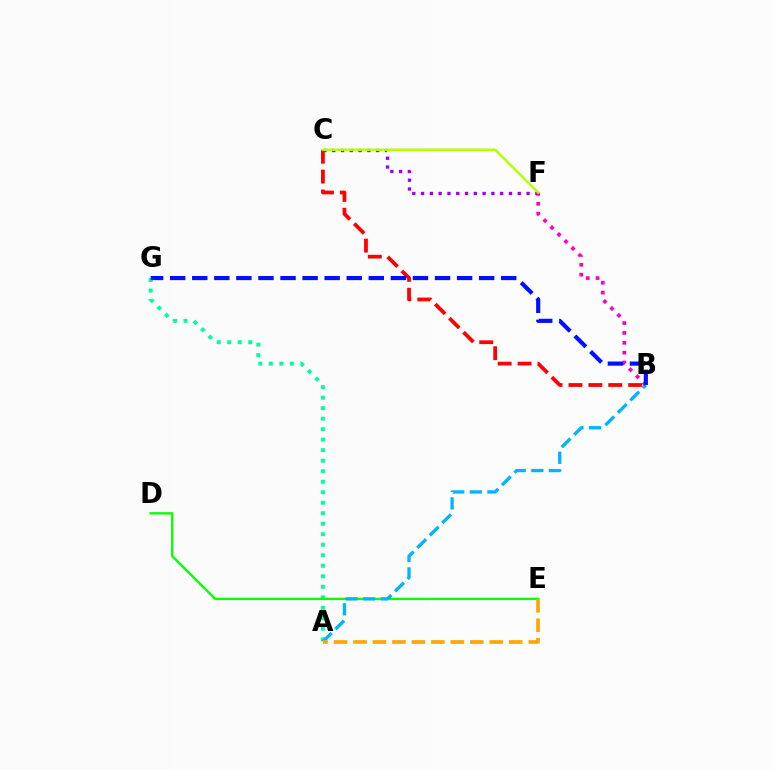{('C', 'F'): [{'color': '#9b00ff', 'line_style': 'dotted', 'thickness': 2.39}, {'color': '#b3ff00', 'line_style': 'solid', 'thickness': 1.75}], ('A', 'G'): [{'color': '#00ff9d', 'line_style': 'dotted', 'thickness': 2.85}], ('D', 'E'): [{'color': '#08ff00', 'line_style': 'solid', 'thickness': 1.69}], ('A', 'B'): [{'color': '#00b5ff', 'line_style': 'dashed', 'thickness': 2.39}], ('B', 'F'): [{'color': '#ff00bd', 'line_style': 'dotted', 'thickness': 2.68}], ('B', 'C'): [{'color': '#ff0000', 'line_style': 'dashed', 'thickness': 2.7}], ('A', 'E'): [{'color': '#ffa500', 'line_style': 'dashed', 'thickness': 2.65}], ('B', 'G'): [{'color': '#0010ff', 'line_style': 'dashed', 'thickness': 3.0}]}